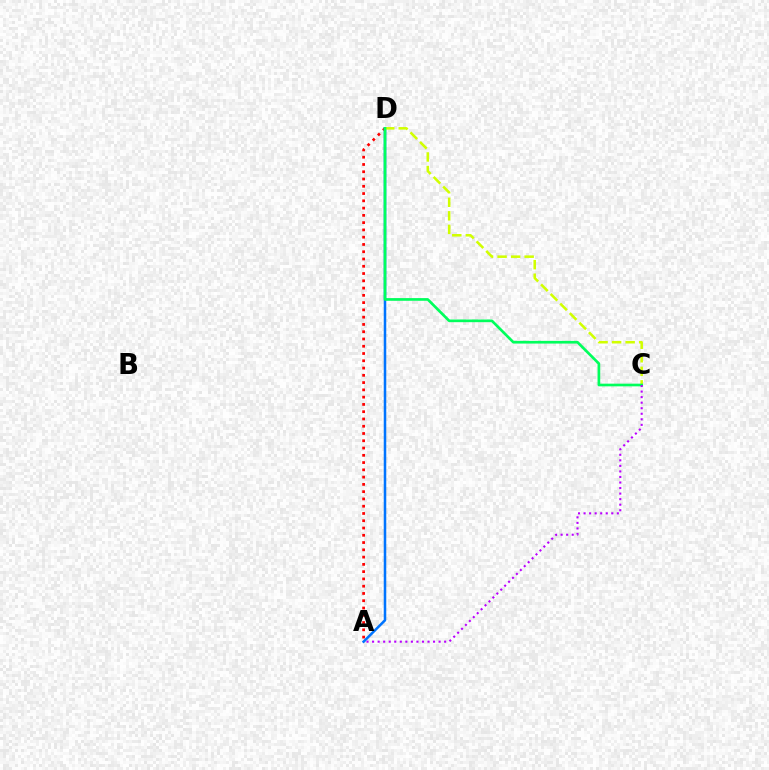{('A', 'D'): [{'color': '#ff0000', 'line_style': 'dotted', 'thickness': 1.98}, {'color': '#0074ff', 'line_style': 'solid', 'thickness': 1.82}], ('C', 'D'): [{'color': '#d1ff00', 'line_style': 'dashed', 'thickness': 1.84}, {'color': '#00ff5c', 'line_style': 'solid', 'thickness': 1.93}], ('A', 'C'): [{'color': '#b900ff', 'line_style': 'dotted', 'thickness': 1.51}]}